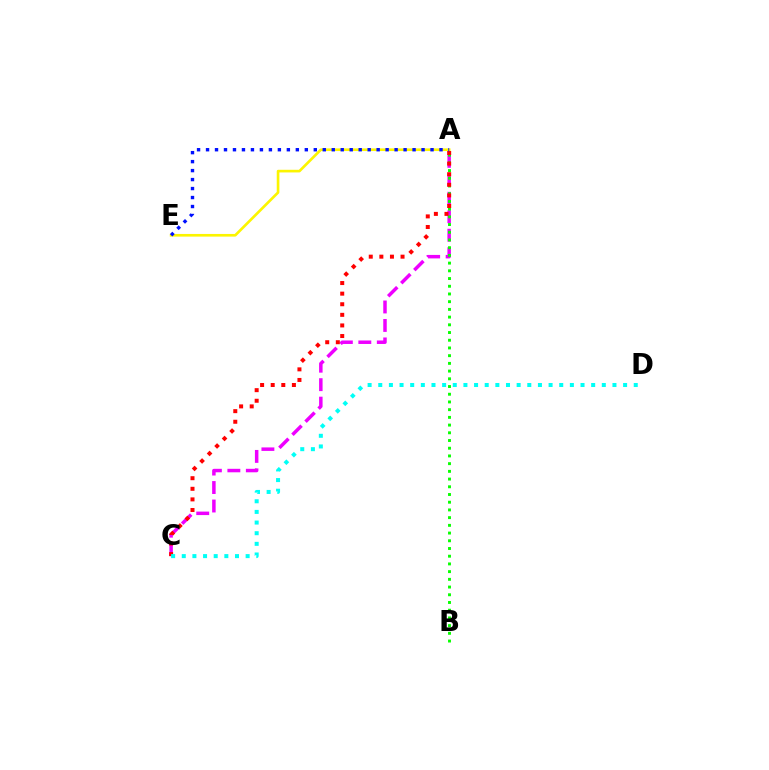{('A', 'C'): [{'color': '#ee00ff', 'line_style': 'dashed', 'thickness': 2.51}, {'color': '#ff0000', 'line_style': 'dotted', 'thickness': 2.88}], ('A', 'E'): [{'color': '#fcf500', 'line_style': 'solid', 'thickness': 1.91}, {'color': '#0010ff', 'line_style': 'dotted', 'thickness': 2.44}], ('A', 'B'): [{'color': '#08ff00', 'line_style': 'dotted', 'thickness': 2.1}], ('C', 'D'): [{'color': '#00fff6', 'line_style': 'dotted', 'thickness': 2.89}]}